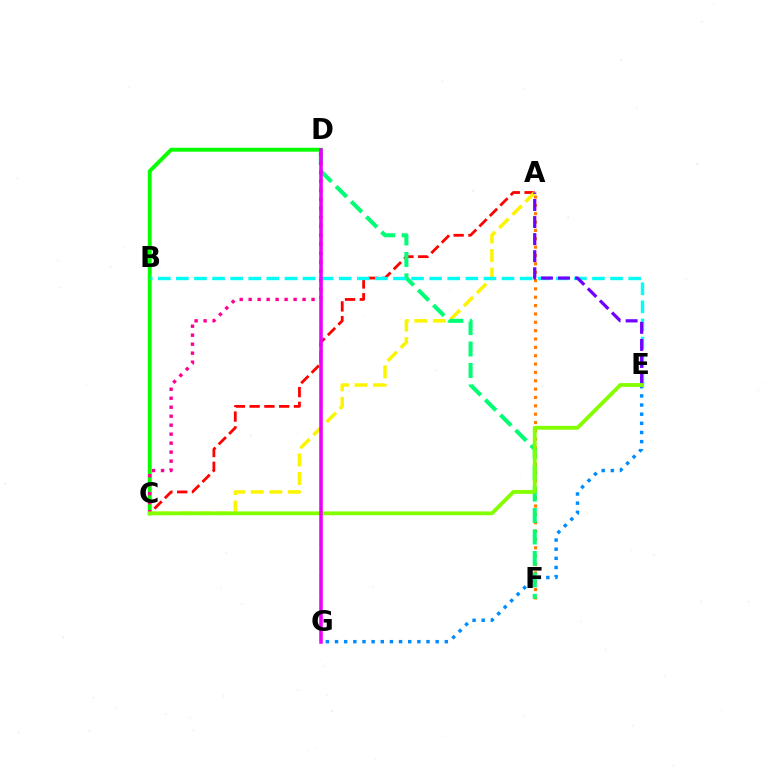{('E', 'G'): [{'color': '#008cff', 'line_style': 'dotted', 'thickness': 2.49}], ('A', 'C'): [{'color': '#ff0000', 'line_style': 'dashed', 'thickness': 2.01}, {'color': '#fcf500', 'line_style': 'dashed', 'thickness': 2.52}], ('A', 'F'): [{'color': '#ff7c00', 'line_style': 'dotted', 'thickness': 2.27}], ('C', 'D'): [{'color': '#08ff00', 'line_style': 'solid', 'thickness': 2.81}, {'color': '#ff0094', 'line_style': 'dotted', 'thickness': 2.44}], ('D', 'G'): [{'color': '#0010ff', 'line_style': 'dotted', 'thickness': 1.65}, {'color': '#ee00ff', 'line_style': 'solid', 'thickness': 2.54}], ('D', 'F'): [{'color': '#00ff74', 'line_style': 'dashed', 'thickness': 2.91}], ('B', 'E'): [{'color': '#00fff6', 'line_style': 'dashed', 'thickness': 2.46}], ('A', 'E'): [{'color': '#7200ff', 'line_style': 'dashed', 'thickness': 2.32}], ('C', 'E'): [{'color': '#84ff00', 'line_style': 'solid', 'thickness': 2.76}]}